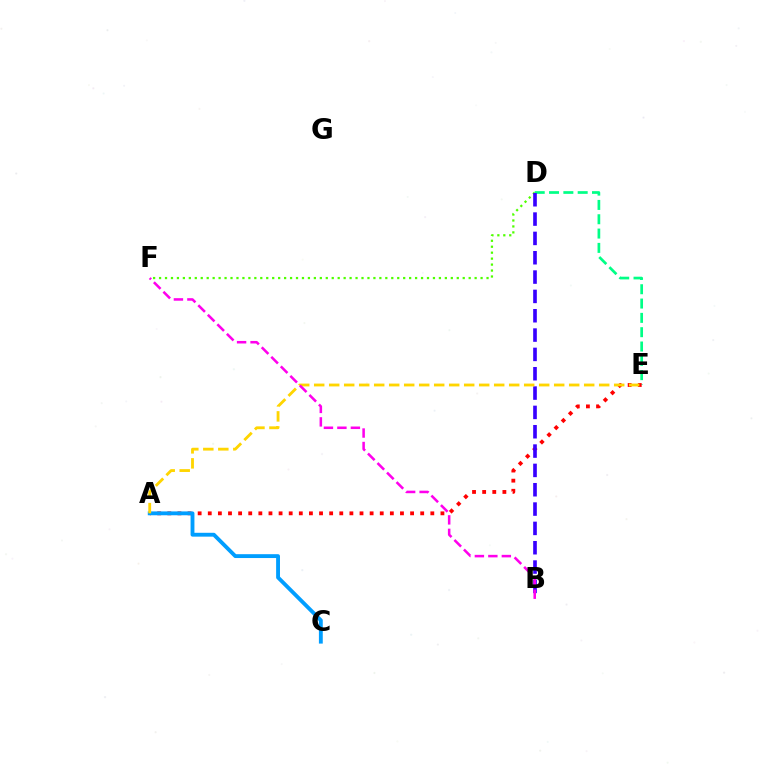{('D', 'F'): [{'color': '#4fff00', 'line_style': 'dotted', 'thickness': 1.62}], ('D', 'E'): [{'color': '#00ff86', 'line_style': 'dashed', 'thickness': 1.95}], ('A', 'E'): [{'color': '#ff0000', 'line_style': 'dotted', 'thickness': 2.75}, {'color': '#ffd500', 'line_style': 'dashed', 'thickness': 2.04}], ('B', 'D'): [{'color': '#3700ff', 'line_style': 'dashed', 'thickness': 2.63}], ('A', 'C'): [{'color': '#009eff', 'line_style': 'solid', 'thickness': 2.78}], ('B', 'F'): [{'color': '#ff00ed', 'line_style': 'dashed', 'thickness': 1.83}]}